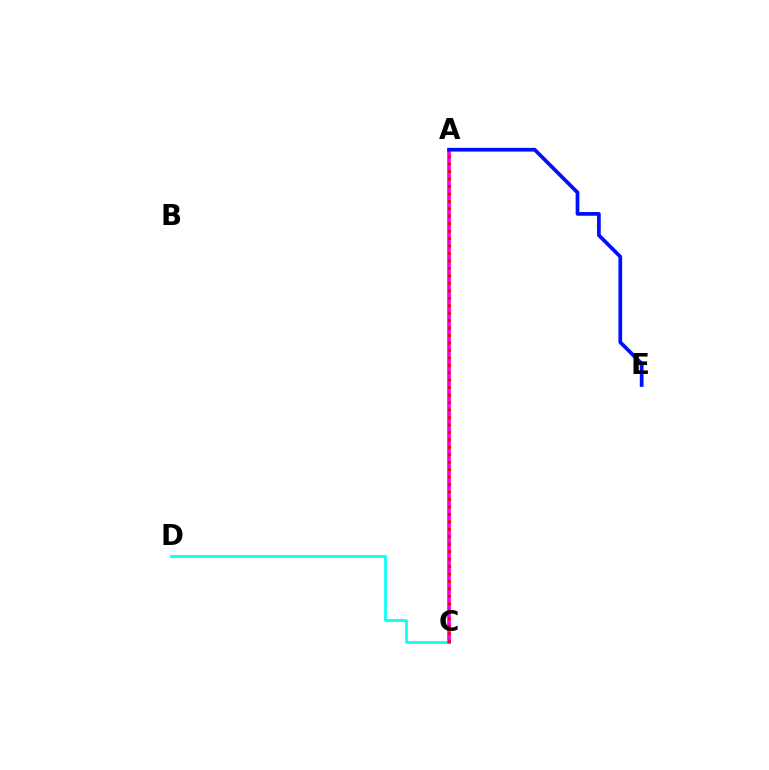{('A', 'C'): [{'color': '#08ff00', 'line_style': 'dashed', 'thickness': 2.35}, {'color': '#fcf500', 'line_style': 'solid', 'thickness': 2.61}, {'color': '#ee00ff', 'line_style': 'solid', 'thickness': 2.55}, {'color': '#ff0000', 'line_style': 'dotted', 'thickness': 2.03}], ('C', 'D'): [{'color': '#00fff6', 'line_style': 'solid', 'thickness': 1.92}], ('A', 'E'): [{'color': '#0010ff', 'line_style': 'solid', 'thickness': 2.68}]}